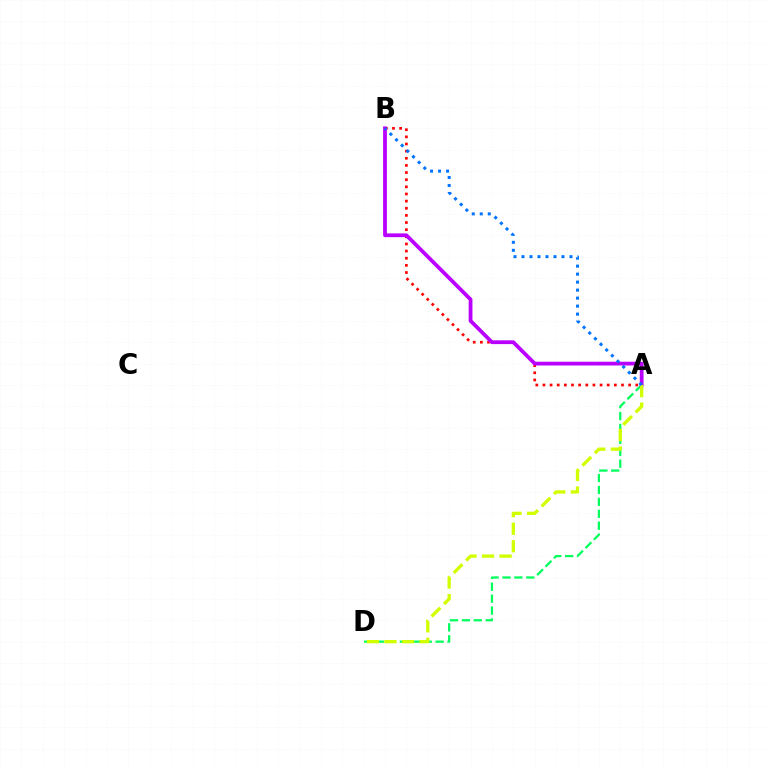{('A', 'D'): [{'color': '#00ff5c', 'line_style': 'dashed', 'thickness': 1.62}, {'color': '#d1ff00', 'line_style': 'dashed', 'thickness': 2.39}], ('A', 'B'): [{'color': '#ff0000', 'line_style': 'dotted', 'thickness': 1.94}, {'color': '#b900ff', 'line_style': 'solid', 'thickness': 2.71}, {'color': '#0074ff', 'line_style': 'dotted', 'thickness': 2.17}]}